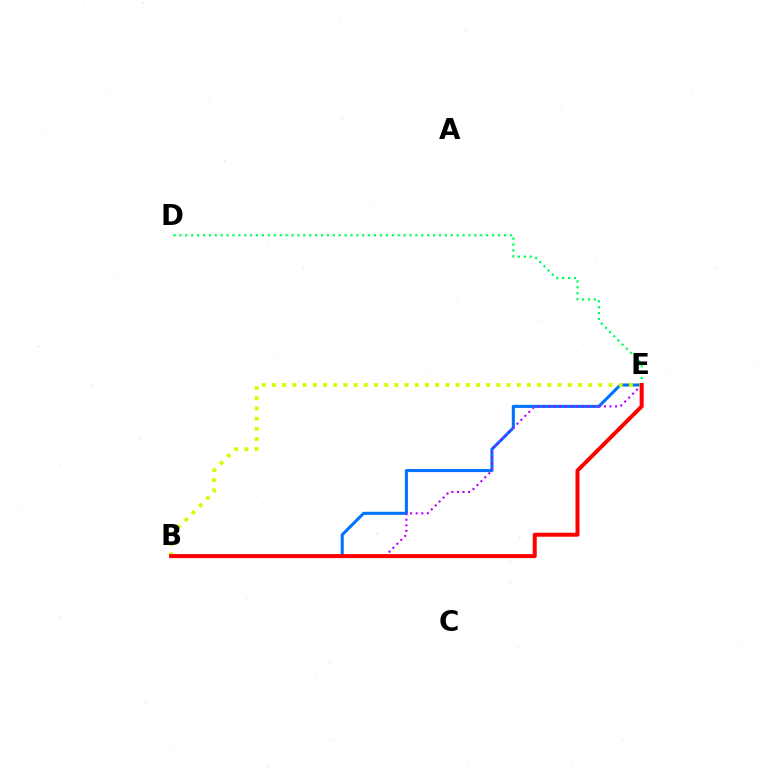{('B', 'E'): [{'color': '#0074ff', 'line_style': 'solid', 'thickness': 2.21}, {'color': '#b900ff', 'line_style': 'dotted', 'thickness': 1.51}, {'color': '#d1ff00', 'line_style': 'dotted', 'thickness': 2.77}, {'color': '#ff0000', 'line_style': 'solid', 'thickness': 2.88}], ('D', 'E'): [{'color': '#00ff5c', 'line_style': 'dotted', 'thickness': 1.6}]}